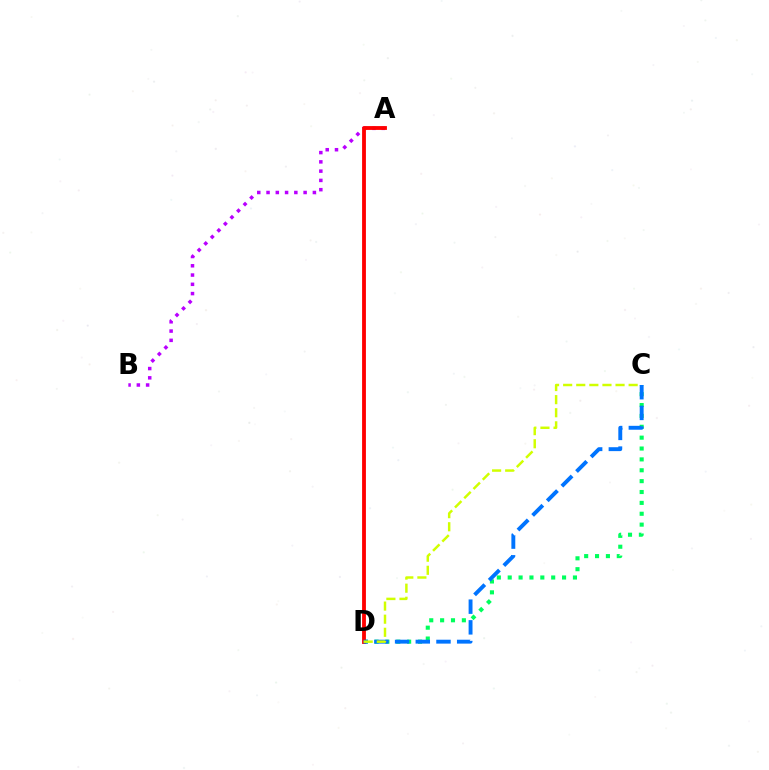{('C', 'D'): [{'color': '#00ff5c', 'line_style': 'dotted', 'thickness': 2.95}, {'color': '#0074ff', 'line_style': 'dashed', 'thickness': 2.81}, {'color': '#d1ff00', 'line_style': 'dashed', 'thickness': 1.78}], ('A', 'B'): [{'color': '#b900ff', 'line_style': 'dotted', 'thickness': 2.52}], ('A', 'D'): [{'color': '#ff0000', 'line_style': 'solid', 'thickness': 2.76}]}